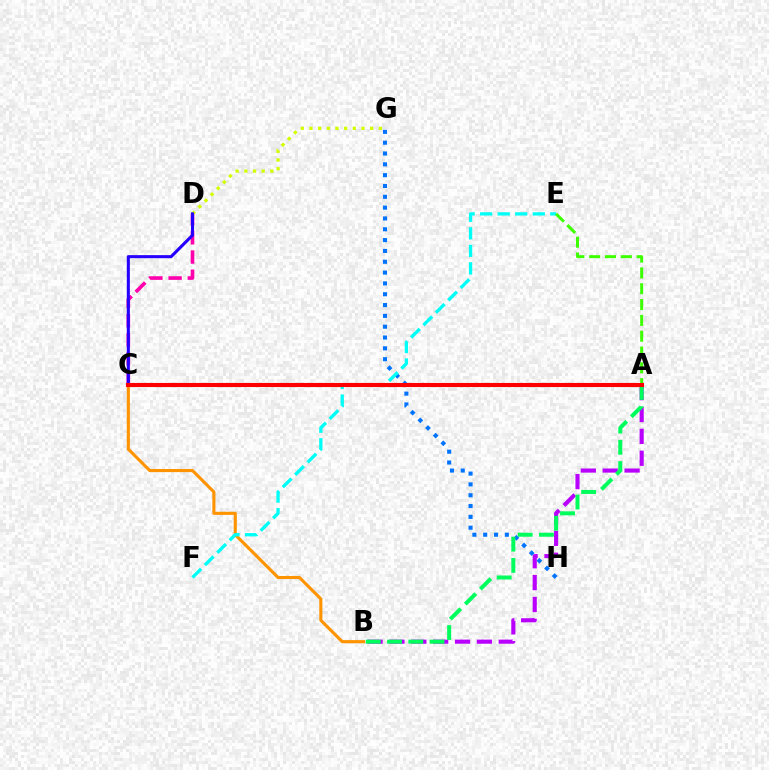{('B', 'C'): [{'color': '#ff9400', 'line_style': 'solid', 'thickness': 2.23}], ('D', 'G'): [{'color': '#d1ff00', 'line_style': 'dotted', 'thickness': 2.36}], ('G', 'H'): [{'color': '#0074ff', 'line_style': 'dotted', 'thickness': 2.94}], ('E', 'F'): [{'color': '#00fff6', 'line_style': 'dashed', 'thickness': 2.38}], ('A', 'B'): [{'color': '#b900ff', 'line_style': 'dashed', 'thickness': 2.97}, {'color': '#00ff5c', 'line_style': 'dashed', 'thickness': 2.89}], ('C', 'D'): [{'color': '#ff00ac', 'line_style': 'dashed', 'thickness': 2.61}, {'color': '#2500ff', 'line_style': 'solid', 'thickness': 2.21}], ('A', 'E'): [{'color': '#3dff00', 'line_style': 'dashed', 'thickness': 2.15}], ('A', 'C'): [{'color': '#ff0000', 'line_style': 'solid', 'thickness': 2.95}]}